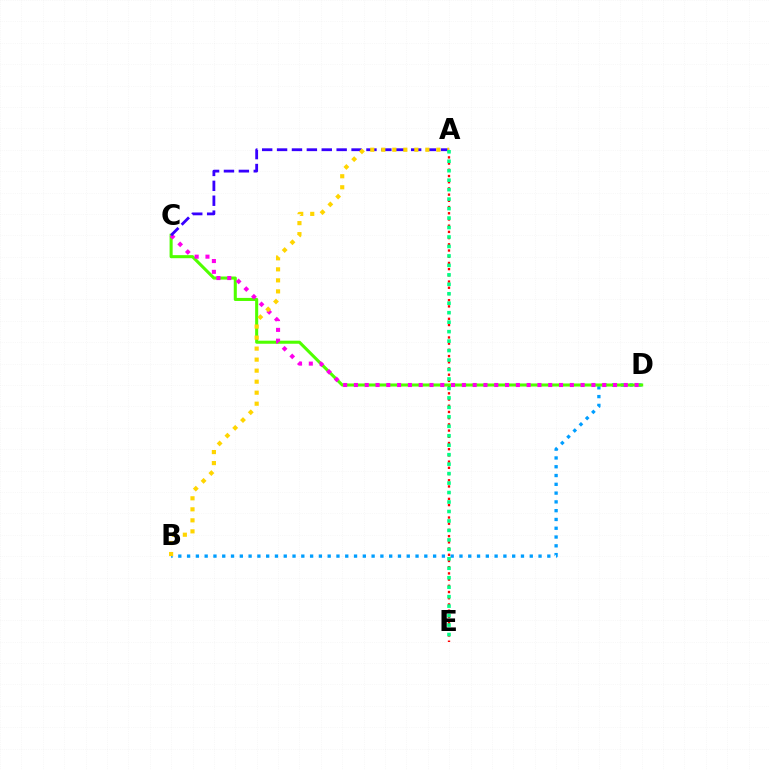{('B', 'D'): [{'color': '#009eff', 'line_style': 'dotted', 'thickness': 2.39}], ('A', 'E'): [{'color': '#ff0000', 'line_style': 'dotted', 'thickness': 1.69}, {'color': '#00ff86', 'line_style': 'dotted', 'thickness': 2.57}], ('C', 'D'): [{'color': '#4fff00', 'line_style': 'solid', 'thickness': 2.21}, {'color': '#ff00ed', 'line_style': 'dotted', 'thickness': 2.93}], ('A', 'C'): [{'color': '#3700ff', 'line_style': 'dashed', 'thickness': 2.02}], ('A', 'B'): [{'color': '#ffd500', 'line_style': 'dotted', 'thickness': 2.99}]}